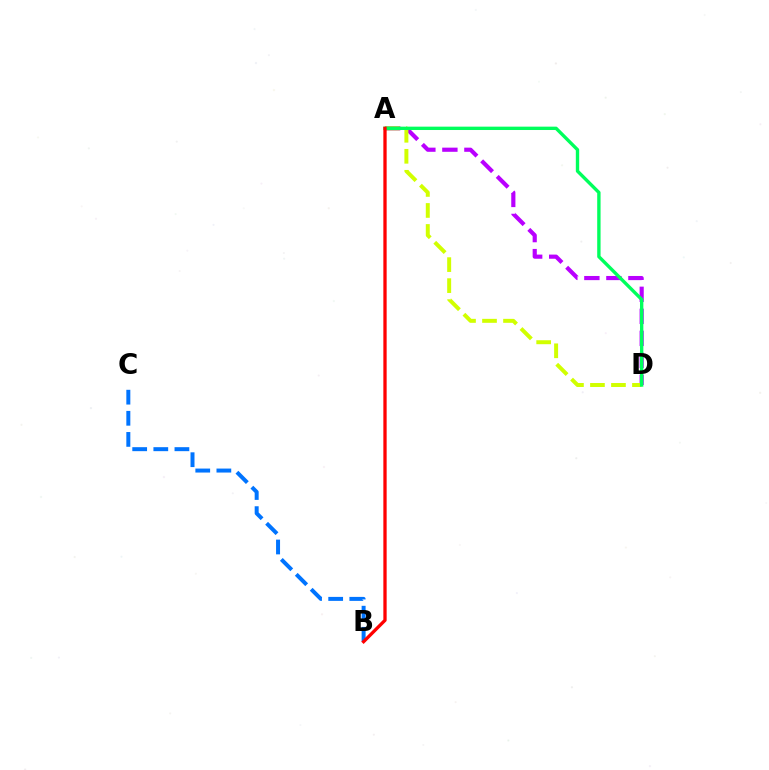{('B', 'C'): [{'color': '#0074ff', 'line_style': 'dashed', 'thickness': 2.87}], ('A', 'D'): [{'color': '#b900ff', 'line_style': 'dashed', 'thickness': 2.99}, {'color': '#d1ff00', 'line_style': 'dashed', 'thickness': 2.85}, {'color': '#00ff5c', 'line_style': 'solid', 'thickness': 2.42}], ('A', 'B'): [{'color': '#ff0000', 'line_style': 'solid', 'thickness': 2.38}]}